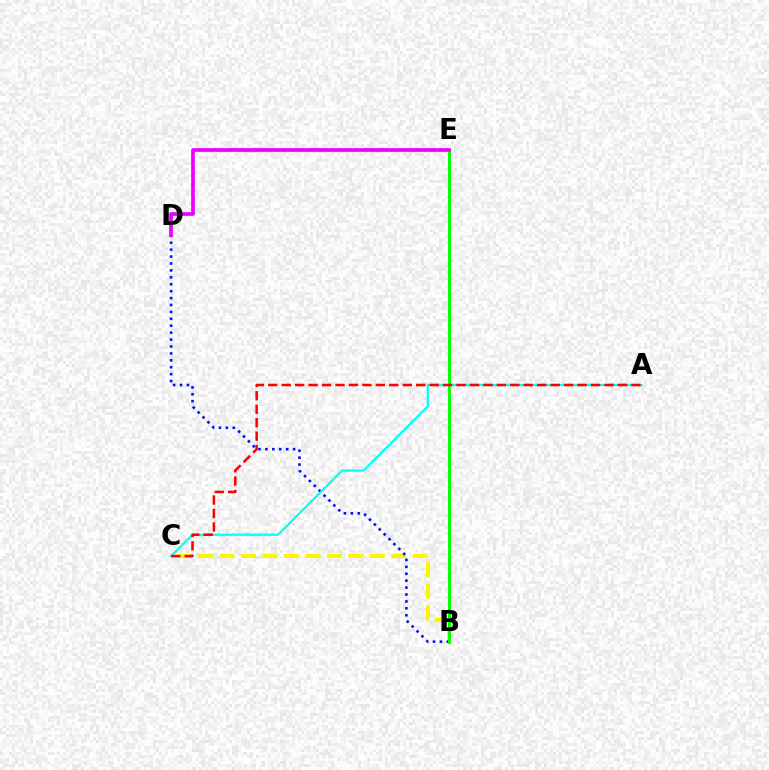{('B', 'C'): [{'color': '#fcf500', 'line_style': 'dashed', 'thickness': 2.91}], ('B', 'D'): [{'color': '#0010ff', 'line_style': 'dotted', 'thickness': 1.88}], ('A', 'C'): [{'color': '#00fff6', 'line_style': 'solid', 'thickness': 1.59}, {'color': '#ff0000', 'line_style': 'dashed', 'thickness': 1.83}], ('B', 'E'): [{'color': '#08ff00', 'line_style': 'solid', 'thickness': 2.16}], ('D', 'E'): [{'color': '#ee00ff', 'line_style': 'solid', 'thickness': 2.68}]}